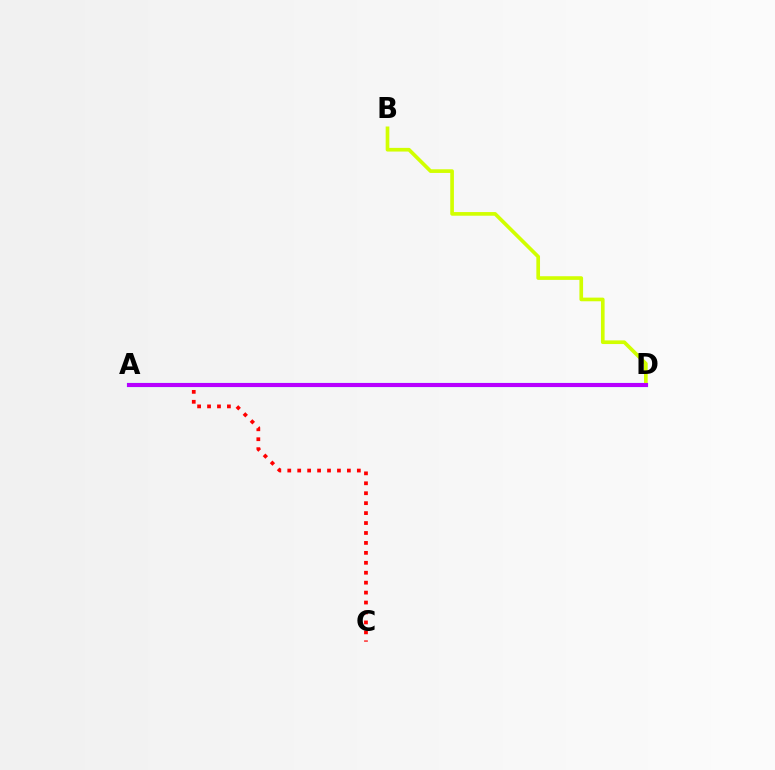{('A', 'D'): [{'color': '#00ff5c', 'line_style': 'dashed', 'thickness': 1.94}, {'color': '#0074ff', 'line_style': 'solid', 'thickness': 2.98}, {'color': '#b900ff', 'line_style': 'solid', 'thickness': 2.85}], ('B', 'D'): [{'color': '#d1ff00', 'line_style': 'solid', 'thickness': 2.64}], ('A', 'C'): [{'color': '#ff0000', 'line_style': 'dotted', 'thickness': 2.7}]}